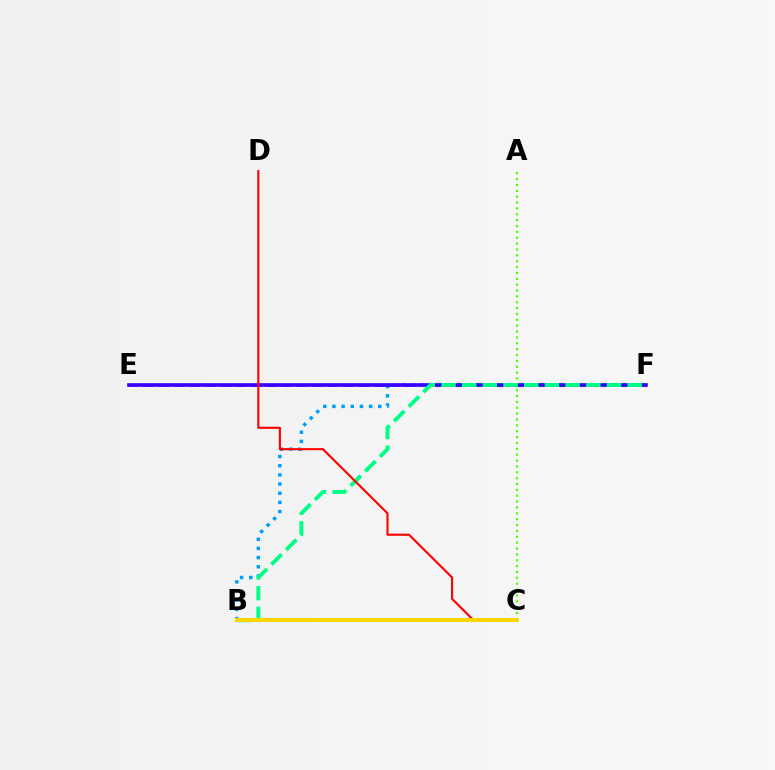{('E', 'F'): [{'color': '#ff00ed', 'line_style': 'dashed', 'thickness': 2.09}, {'color': '#3700ff', 'line_style': 'solid', 'thickness': 2.62}], ('B', 'F'): [{'color': '#009eff', 'line_style': 'dotted', 'thickness': 2.49}, {'color': '#00ff86', 'line_style': 'dashed', 'thickness': 2.81}], ('A', 'C'): [{'color': '#4fff00', 'line_style': 'dotted', 'thickness': 1.59}], ('C', 'D'): [{'color': '#ff0000', 'line_style': 'solid', 'thickness': 1.52}], ('B', 'C'): [{'color': '#ffd500', 'line_style': 'solid', 'thickness': 2.81}]}